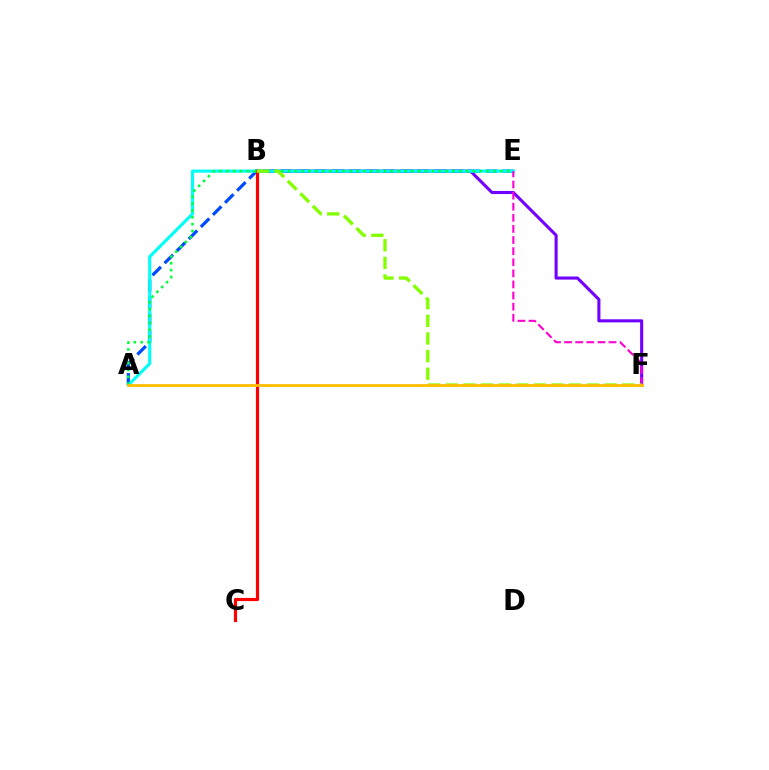{('A', 'E'): [{'color': '#004bff', 'line_style': 'dashed', 'thickness': 2.32}, {'color': '#00fff6', 'line_style': 'solid', 'thickness': 2.25}, {'color': '#00ff39', 'line_style': 'dotted', 'thickness': 1.86}], ('B', 'F'): [{'color': '#7200ff', 'line_style': 'solid', 'thickness': 2.22}, {'color': '#84ff00', 'line_style': 'dashed', 'thickness': 2.4}], ('E', 'F'): [{'color': '#ff00cf', 'line_style': 'dashed', 'thickness': 1.51}], ('B', 'C'): [{'color': '#ff0000', 'line_style': 'solid', 'thickness': 2.29}], ('A', 'F'): [{'color': '#ffbd00', 'line_style': 'solid', 'thickness': 2.0}]}